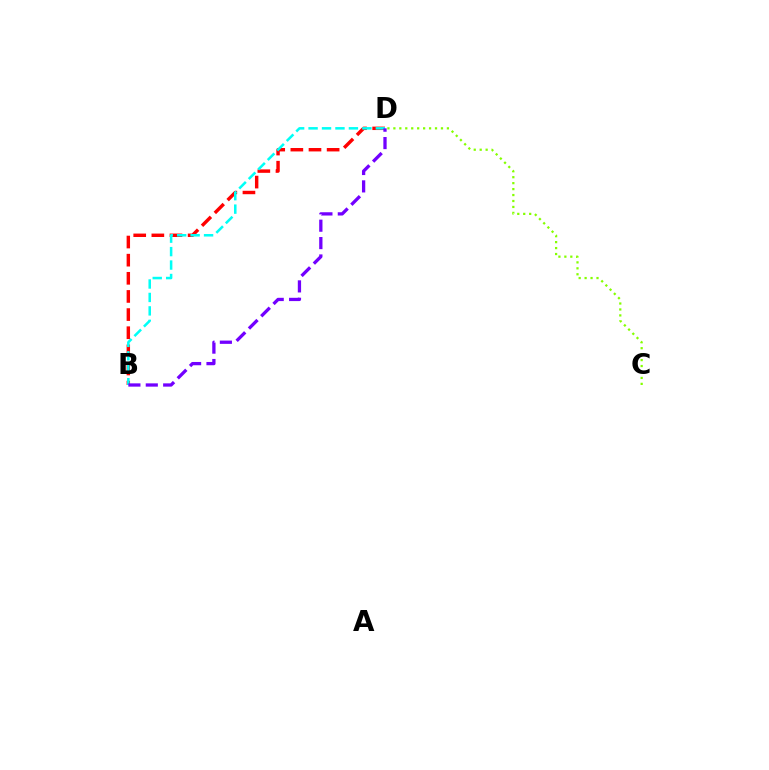{('C', 'D'): [{'color': '#84ff00', 'line_style': 'dotted', 'thickness': 1.62}], ('B', 'D'): [{'color': '#ff0000', 'line_style': 'dashed', 'thickness': 2.46}, {'color': '#00fff6', 'line_style': 'dashed', 'thickness': 1.83}, {'color': '#7200ff', 'line_style': 'dashed', 'thickness': 2.36}]}